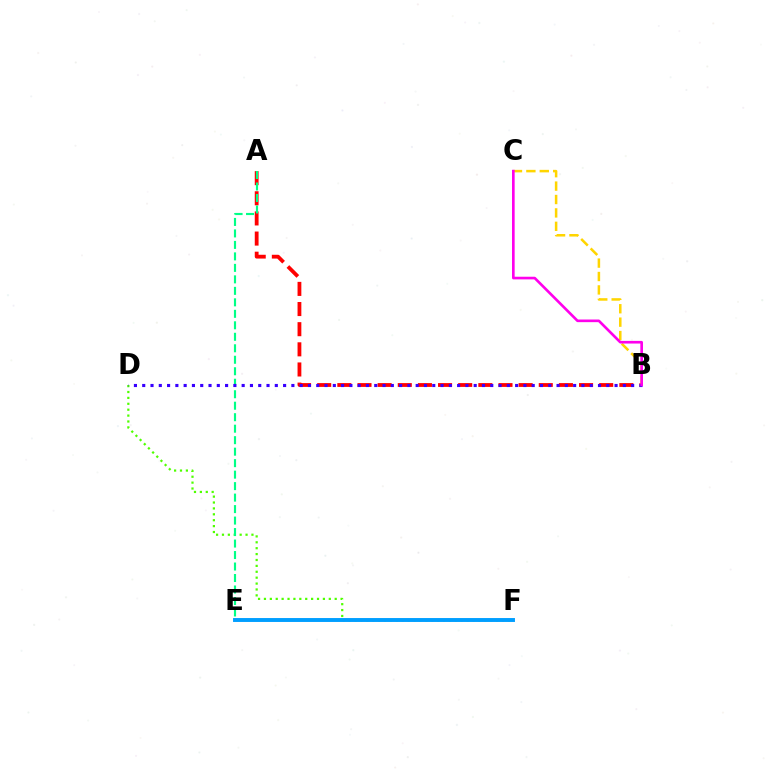{('A', 'B'): [{'color': '#ff0000', 'line_style': 'dashed', 'thickness': 2.74}], ('D', 'F'): [{'color': '#4fff00', 'line_style': 'dotted', 'thickness': 1.6}], ('A', 'E'): [{'color': '#00ff86', 'line_style': 'dashed', 'thickness': 1.56}], ('E', 'F'): [{'color': '#009eff', 'line_style': 'solid', 'thickness': 2.82}], ('B', 'C'): [{'color': '#ffd500', 'line_style': 'dashed', 'thickness': 1.82}, {'color': '#ff00ed', 'line_style': 'solid', 'thickness': 1.9}], ('B', 'D'): [{'color': '#3700ff', 'line_style': 'dotted', 'thickness': 2.25}]}